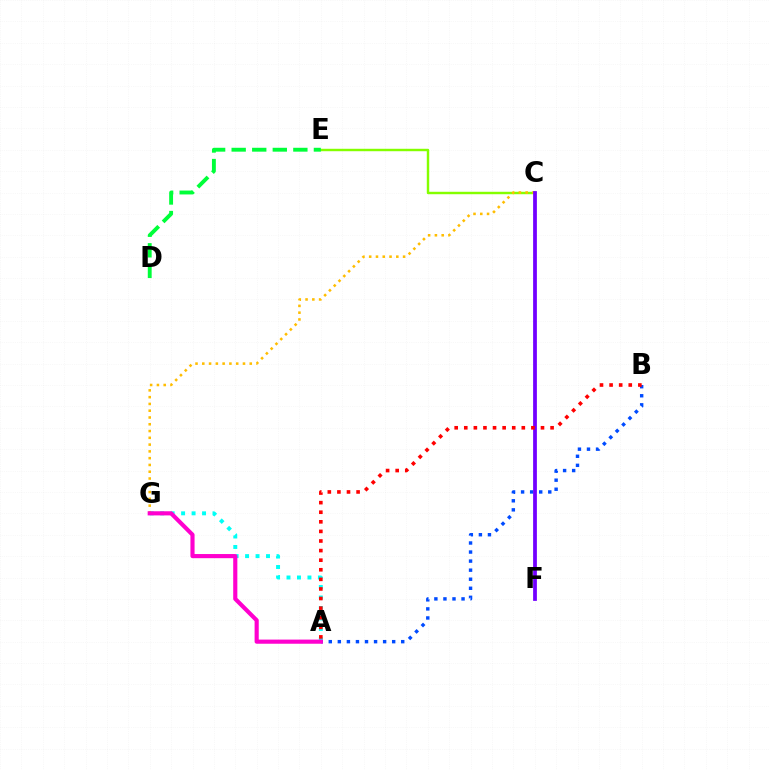{('A', 'G'): [{'color': '#00fff6', 'line_style': 'dotted', 'thickness': 2.84}, {'color': '#ff00cf', 'line_style': 'solid', 'thickness': 2.98}], ('C', 'E'): [{'color': '#84ff00', 'line_style': 'solid', 'thickness': 1.76}], ('C', 'G'): [{'color': '#ffbd00', 'line_style': 'dotted', 'thickness': 1.84}], ('A', 'B'): [{'color': '#004bff', 'line_style': 'dotted', 'thickness': 2.46}, {'color': '#ff0000', 'line_style': 'dotted', 'thickness': 2.61}], ('D', 'E'): [{'color': '#00ff39', 'line_style': 'dashed', 'thickness': 2.79}], ('C', 'F'): [{'color': '#7200ff', 'line_style': 'solid', 'thickness': 2.71}]}